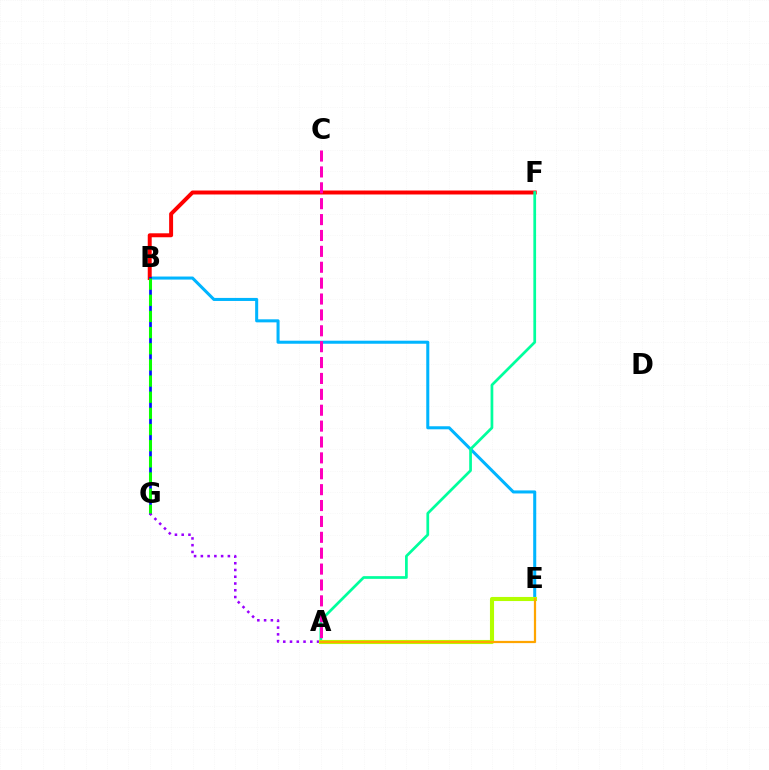{('B', 'E'): [{'color': '#00b5ff', 'line_style': 'solid', 'thickness': 2.19}], ('B', 'F'): [{'color': '#ff0000', 'line_style': 'solid', 'thickness': 2.85}], ('B', 'G'): [{'color': '#0010ff', 'line_style': 'solid', 'thickness': 1.96}, {'color': '#08ff00', 'line_style': 'dashed', 'thickness': 2.19}], ('A', 'F'): [{'color': '#00ff9d', 'line_style': 'solid', 'thickness': 1.96}], ('A', 'G'): [{'color': '#9b00ff', 'line_style': 'dotted', 'thickness': 1.84}], ('A', 'E'): [{'color': '#b3ff00', 'line_style': 'solid', 'thickness': 2.95}, {'color': '#ffa500', 'line_style': 'solid', 'thickness': 1.61}], ('A', 'C'): [{'color': '#ff00bd', 'line_style': 'dashed', 'thickness': 2.16}]}